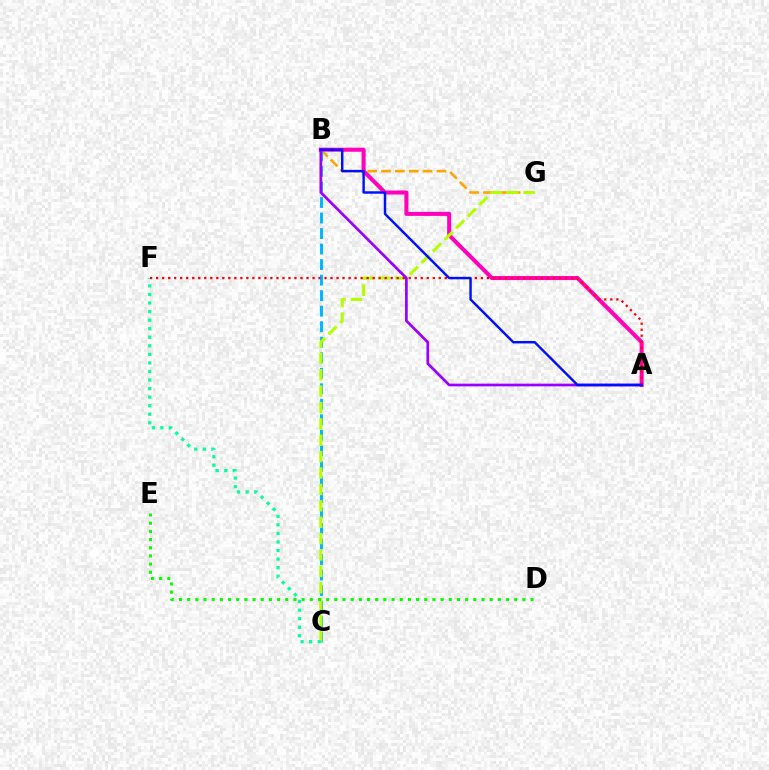{('B', 'G'): [{'color': '#ffa500', 'line_style': 'dashed', 'thickness': 1.88}], ('B', 'C'): [{'color': '#00b5ff', 'line_style': 'dashed', 'thickness': 2.11}], ('A', 'B'): [{'color': '#ff00bd', 'line_style': 'solid', 'thickness': 2.9}, {'color': '#9b00ff', 'line_style': 'solid', 'thickness': 1.95}, {'color': '#0010ff', 'line_style': 'solid', 'thickness': 1.76}], ('C', 'G'): [{'color': '#b3ff00', 'line_style': 'dashed', 'thickness': 2.23}], ('C', 'F'): [{'color': '#00ff9d', 'line_style': 'dotted', 'thickness': 2.32}], ('A', 'F'): [{'color': '#ff0000', 'line_style': 'dotted', 'thickness': 1.63}], ('D', 'E'): [{'color': '#08ff00', 'line_style': 'dotted', 'thickness': 2.22}]}